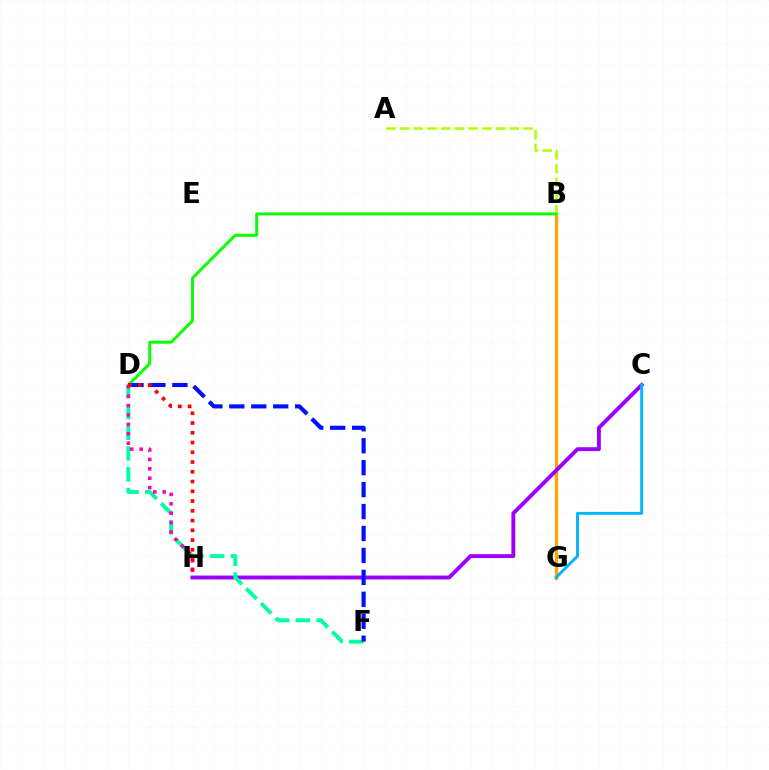{('B', 'G'): [{'color': '#ffa500', 'line_style': 'solid', 'thickness': 2.39}], ('A', 'B'): [{'color': '#b3ff00', 'line_style': 'dashed', 'thickness': 1.86}], ('B', 'D'): [{'color': '#08ff00', 'line_style': 'solid', 'thickness': 2.11}], ('C', 'H'): [{'color': '#9b00ff', 'line_style': 'solid', 'thickness': 2.81}], ('D', 'F'): [{'color': '#00ff9d', 'line_style': 'dashed', 'thickness': 2.82}, {'color': '#0010ff', 'line_style': 'dashed', 'thickness': 2.98}], ('C', 'G'): [{'color': '#00b5ff', 'line_style': 'solid', 'thickness': 2.09}], ('D', 'H'): [{'color': '#ff00bd', 'line_style': 'dotted', 'thickness': 2.55}, {'color': '#ff0000', 'line_style': 'dotted', 'thickness': 2.65}]}